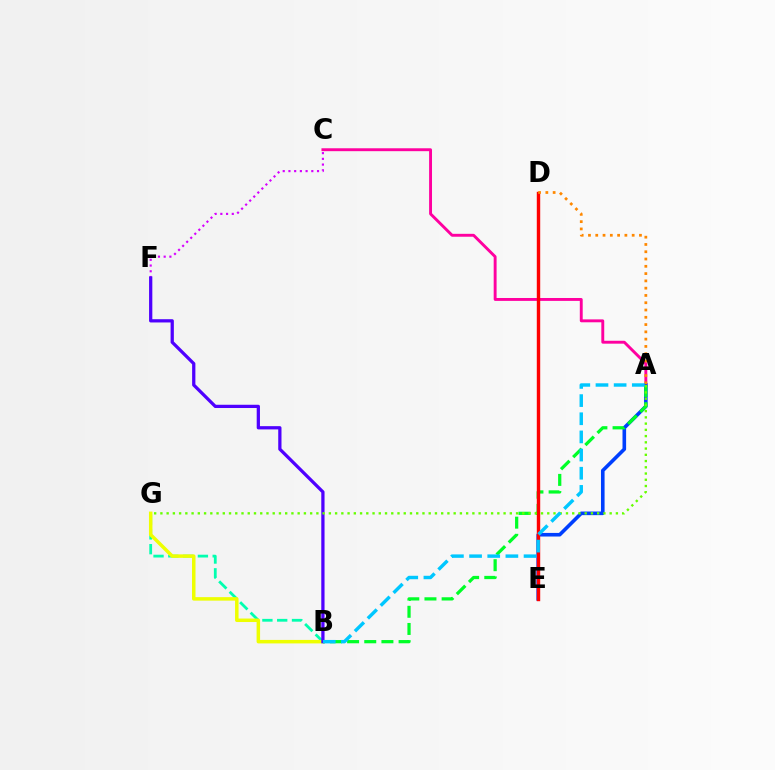{('A', 'C'): [{'color': '#ff00a0', 'line_style': 'solid', 'thickness': 2.09}], ('B', 'G'): [{'color': '#00ffaf', 'line_style': 'dashed', 'thickness': 2.01}, {'color': '#eeff00', 'line_style': 'solid', 'thickness': 2.51}], ('C', 'F'): [{'color': '#d600ff', 'line_style': 'dotted', 'thickness': 1.55}], ('A', 'E'): [{'color': '#003fff', 'line_style': 'solid', 'thickness': 2.59}], ('A', 'B'): [{'color': '#00ff27', 'line_style': 'dashed', 'thickness': 2.33}, {'color': '#00c7ff', 'line_style': 'dashed', 'thickness': 2.47}], ('D', 'E'): [{'color': '#ff0000', 'line_style': 'solid', 'thickness': 2.46}], ('A', 'D'): [{'color': '#ff8800', 'line_style': 'dotted', 'thickness': 1.98}], ('B', 'F'): [{'color': '#4f00ff', 'line_style': 'solid', 'thickness': 2.34}], ('A', 'G'): [{'color': '#66ff00', 'line_style': 'dotted', 'thickness': 1.7}]}